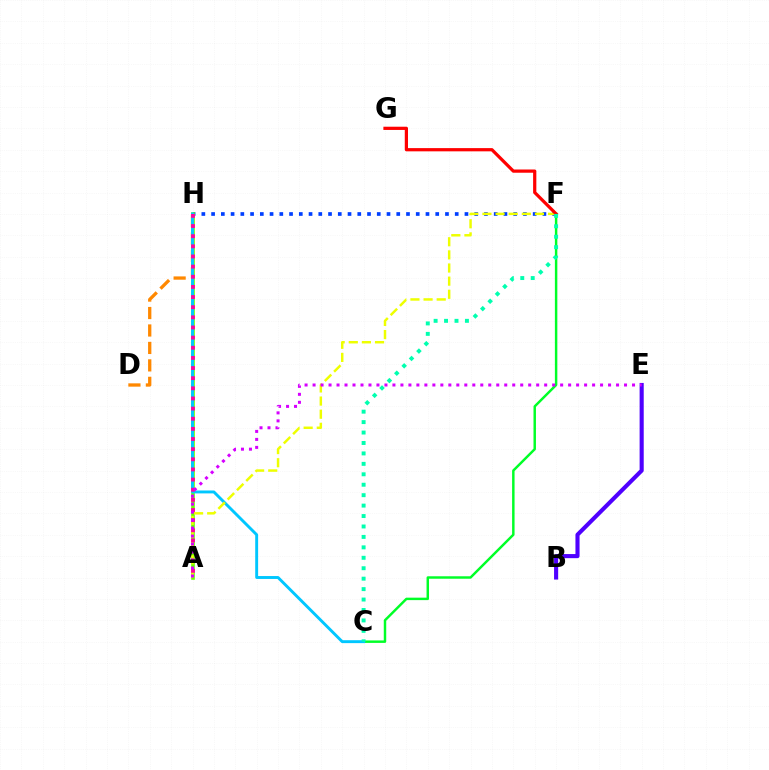{('C', 'F'): [{'color': '#00ff27', 'line_style': 'solid', 'thickness': 1.77}, {'color': '#00ffaf', 'line_style': 'dotted', 'thickness': 2.84}], ('F', 'H'): [{'color': '#003fff', 'line_style': 'dotted', 'thickness': 2.65}], ('A', 'H'): [{'color': '#66ff00', 'line_style': 'solid', 'thickness': 2.6}, {'color': '#ff00a0', 'line_style': 'dotted', 'thickness': 2.76}], ('D', 'H'): [{'color': '#ff8800', 'line_style': 'dashed', 'thickness': 2.37}], ('C', 'H'): [{'color': '#00c7ff', 'line_style': 'solid', 'thickness': 2.1}], ('A', 'F'): [{'color': '#eeff00', 'line_style': 'dashed', 'thickness': 1.78}], ('B', 'E'): [{'color': '#4f00ff', 'line_style': 'solid', 'thickness': 2.96}], ('A', 'E'): [{'color': '#d600ff', 'line_style': 'dotted', 'thickness': 2.17}], ('F', 'G'): [{'color': '#ff0000', 'line_style': 'solid', 'thickness': 2.32}]}